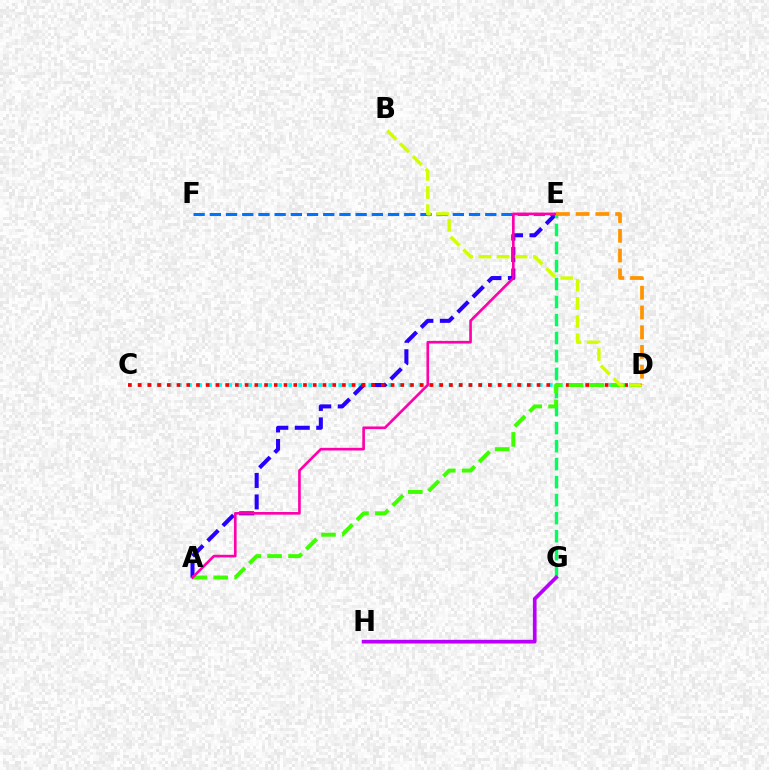{('C', 'D'): [{'color': '#00fff6', 'line_style': 'dotted', 'thickness': 2.72}, {'color': '#ff0000', 'line_style': 'dotted', 'thickness': 2.64}], ('E', 'F'): [{'color': '#0074ff', 'line_style': 'dashed', 'thickness': 2.2}], ('A', 'E'): [{'color': '#2500ff', 'line_style': 'dashed', 'thickness': 2.91}, {'color': '#ff00ac', 'line_style': 'solid', 'thickness': 1.91}], ('E', 'G'): [{'color': '#00ff5c', 'line_style': 'dashed', 'thickness': 2.45}], ('A', 'D'): [{'color': '#3dff00', 'line_style': 'dashed', 'thickness': 2.84}], ('B', 'D'): [{'color': '#d1ff00', 'line_style': 'dashed', 'thickness': 2.46}], ('G', 'H'): [{'color': '#b900ff', 'line_style': 'solid', 'thickness': 2.67}], ('D', 'E'): [{'color': '#ff9400', 'line_style': 'dashed', 'thickness': 2.68}]}